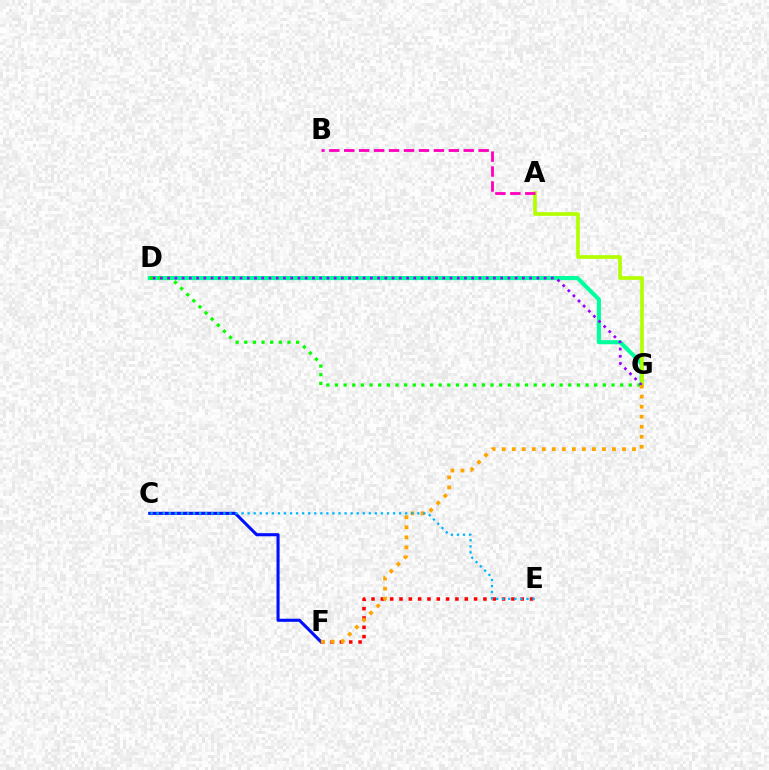{('E', 'F'): [{'color': '#ff0000', 'line_style': 'dotted', 'thickness': 2.53}], ('D', 'G'): [{'color': '#00ff9d', 'line_style': 'solid', 'thickness': 2.95}, {'color': '#08ff00', 'line_style': 'dotted', 'thickness': 2.35}, {'color': '#9b00ff', 'line_style': 'dotted', 'thickness': 1.97}], ('A', 'G'): [{'color': '#b3ff00', 'line_style': 'solid', 'thickness': 2.66}], ('A', 'B'): [{'color': '#ff00bd', 'line_style': 'dashed', 'thickness': 2.03}], ('C', 'F'): [{'color': '#0010ff', 'line_style': 'solid', 'thickness': 2.22}], ('F', 'G'): [{'color': '#ffa500', 'line_style': 'dotted', 'thickness': 2.72}], ('C', 'E'): [{'color': '#00b5ff', 'line_style': 'dotted', 'thickness': 1.65}]}